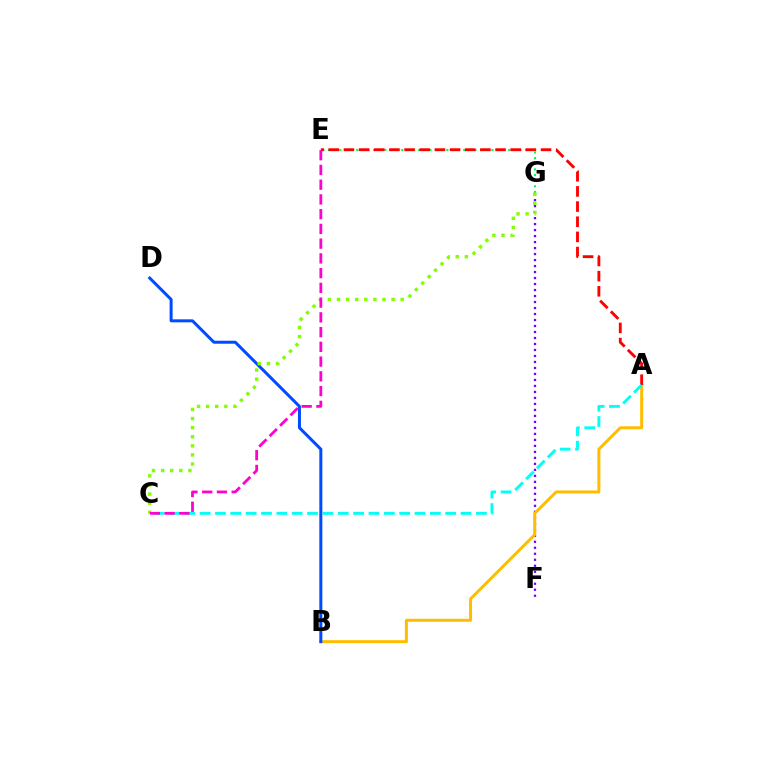{('E', 'G'): [{'color': '#00ff39', 'line_style': 'dotted', 'thickness': 1.53}], ('F', 'G'): [{'color': '#7200ff', 'line_style': 'dotted', 'thickness': 1.63}], ('A', 'B'): [{'color': '#ffbd00', 'line_style': 'solid', 'thickness': 2.15}], ('B', 'D'): [{'color': '#004bff', 'line_style': 'solid', 'thickness': 2.16}], ('A', 'E'): [{'color': '#ff0000', 'line_style': 'dashed', 'thickness': 2.06}], ('A', 'C'): [{'color': '#00fff6', 'line_style': 'dashed', 'thickness': 2.09}], ('C', 'G'): [{'color': '#84ff00', 'line_style': 'dotted', 'thickness': 2.47}], ('C', 'E'): [{'color': '#ff00cf', 'line_style': 'dashed', 'thickness': 2.0}]}